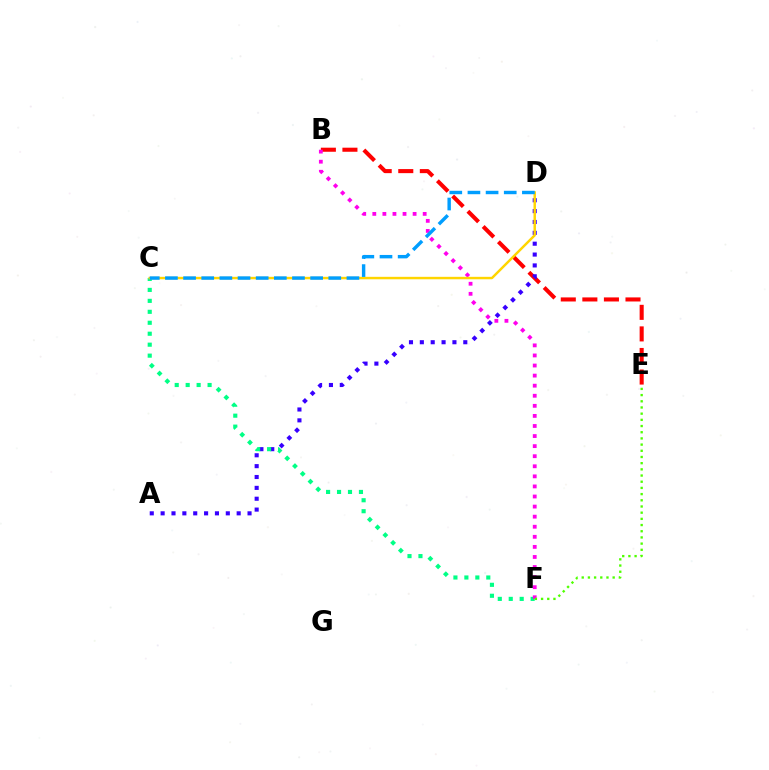{('B', 'E'): [{'color': '#ff0000', 'line_style': 'dashed', 'thickness': 2.93}], ('A', 'D'): [{'color': '#3700ff', 'line_style': 'dotted', 'thickness': 2.95}], ('C', 'F'): [{'color': '#00ff86', 'line_style': 'dotted', 'thickness': 2.98}], ('B', 'F'): [{'color': '#ff00ed', 'line_style': 'dotted', 'thickness': 2.74}], ('C', 'D'): [{'color': '#ffd500', 'line_style': 'solid', 'thickness': 1.77}, {'color': '#009eff', 'line_style': 'dashed', 'thickness': 2.47}], ('E', 'F'): [{'color': '#4fff00', 'line_style': 'dotted', 'thickness': 1.68}]}